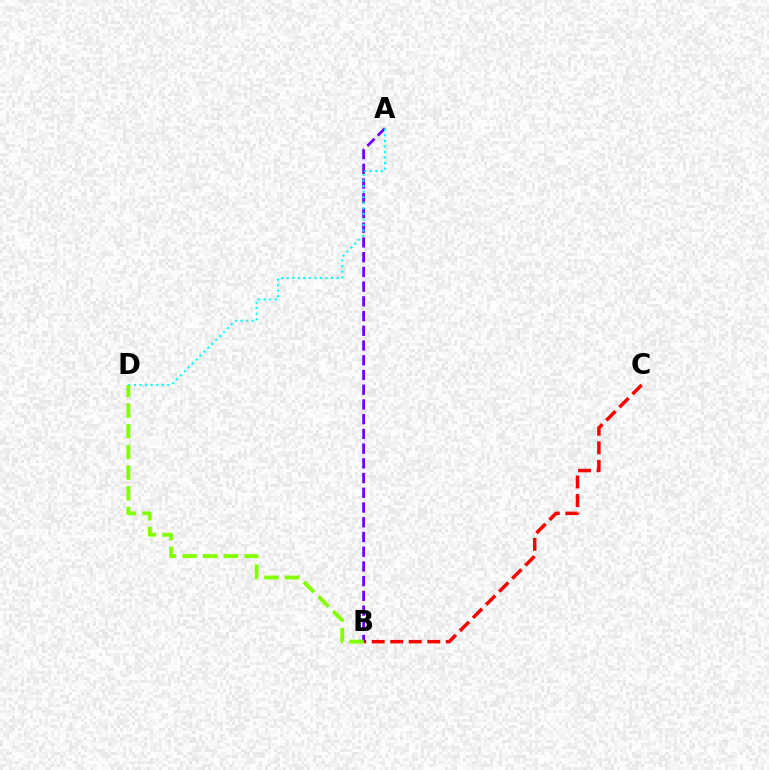{('B', 'C'): [{'color': '#ff0000', 'line_style': 'dashed', 'thickness': 2.52}], ('A', 'B'): [{'color': '#7200ff', 'line_style': 'dashed', 'thickness': 2.0}], ('A', 'D'): [{'color': '#00fff6', 'line_style': 'dotted', 'thickness': 1.51}], ('B', 'D'): [{'color': '#84ff00', 'line_style': 'dashed', 'thickness': 2.81}]}